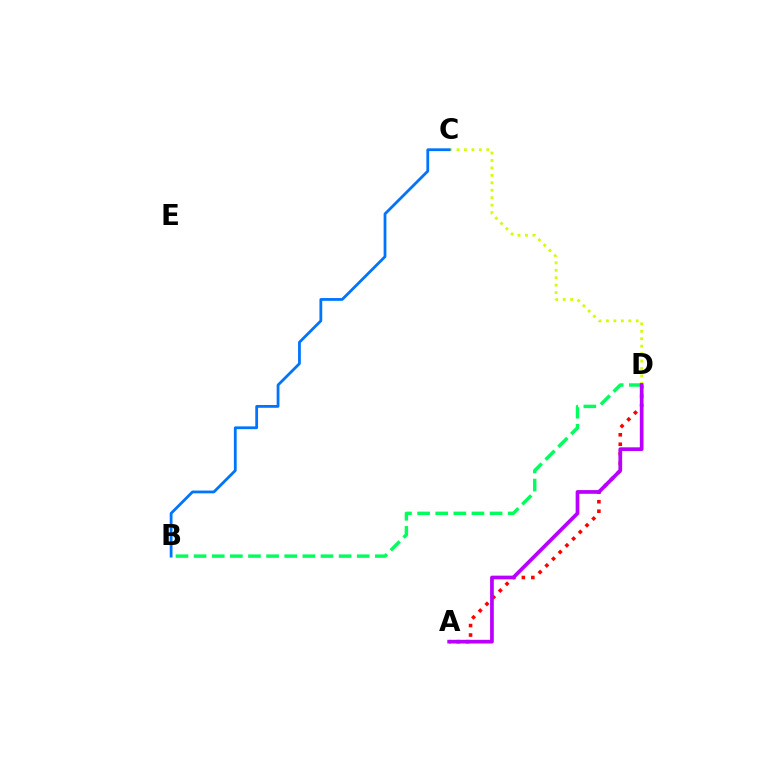{('A', 'D'): [{'color': '#ff0000', 'line_style': 'dotted', 'thickness': 2.57}, {'color': '#b900ff', 'line_style': 'solid', 'thickness': 2.67}], ('C', 'D'): [{'color': '#d1ff00', 'line_style': 'dotted', 'thickness': 2.02}], ('B', 'D'): [{'color': '#00ff5c', 'line_style': 'dashed', 'thickness': 2.46}], ('B', 'C'): [{'color': '#0074ff', 'line_style': 'solid', 'thickness': 2.01}]}